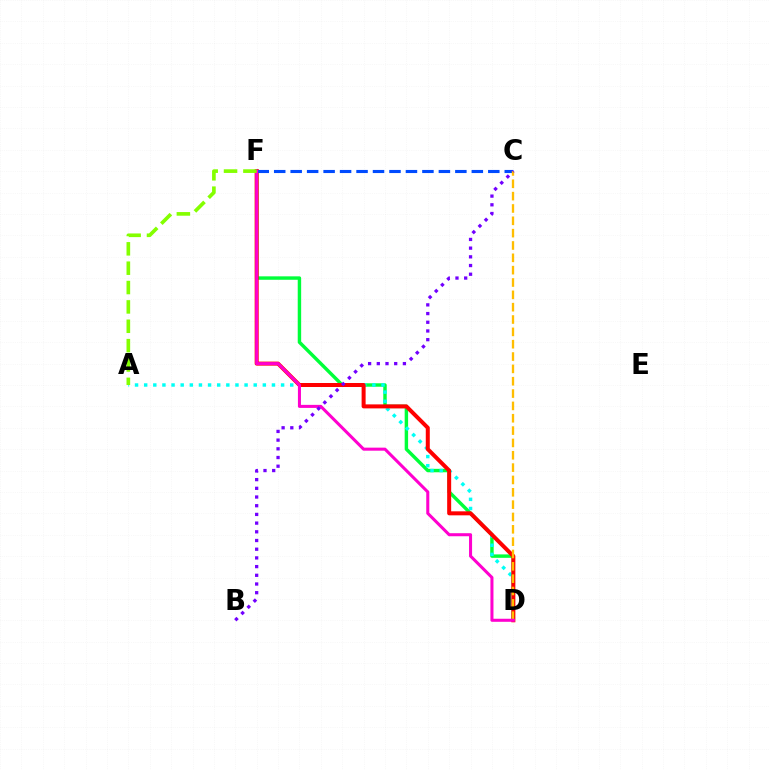{('D', 'F'): [{'color': '#00ff39', 'line_style': 'solid', 'thickness': 2.47}, {'color': '#ff0000', 'line_style': 'solid', 'thickness': 2.88}, {'color': '#ff00cf', 'line_style': 'solid', 'thickness': 2.19}], ('A', 'D'): [{'color': '#00fff6', 'line_style': 'dotted', 'thickness': 2.48}], ('C', 'F'): [{'color': '#004bff', 'line_style': 'dashed', 'thickness': 2.24}], ('C', 'D'): [{'color': '#ffbd00', 'line_style': 'dashed', 'thickness': 1.68}], ('B', 'C'): [{'color': '#7200ff', 'line_style': 'dotted', 'thickness': 2.36}], ('A', 'F'): [{'color': '#84ff00', 'line_style': 'dashed', 'thickness': 2.63}]}